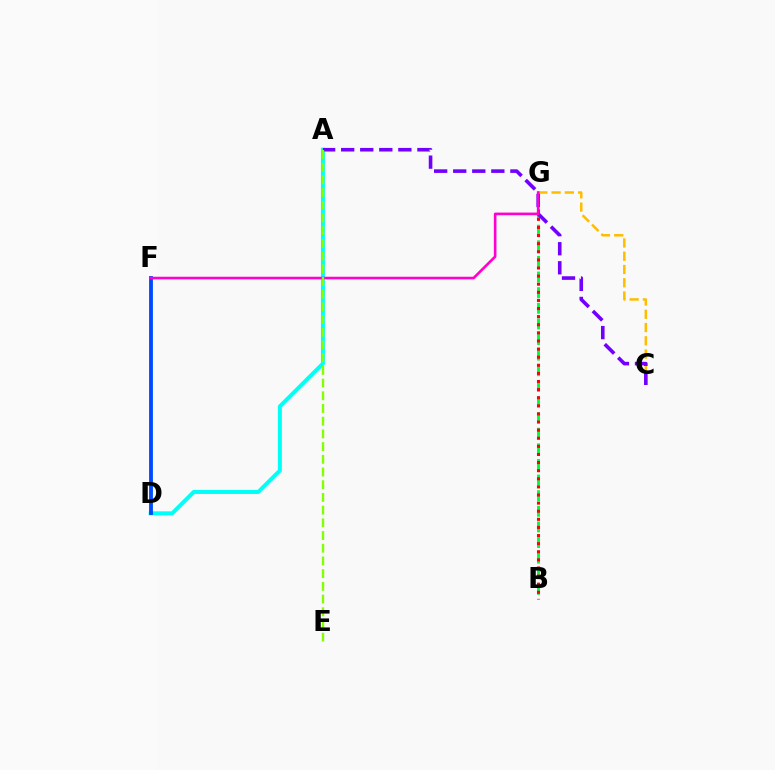{('B', 'G'): [{'color': '#00ff39', 'line_style': 'dashed', 'thickness': 2.12}, {'color': '#ff0000', 'line_style': 'dotted', 'thickness': 2.2}], ('C', 'G'): [{'color': '#ffbd00', 'line_style': 'dashed', 'thickness': 1.8}], ('A', 'D'): [{'color': '#00fff6', 'line_style': 'solid', 'thickness': 2.88}], ('D', 'F'): [{'color': '#004bff', 'line_style': 'solid', 'thickness': 2.76}], ('A', 'C'): [{'color': '#7200ff', 'line_style': 'dashed', 'thickness': 2.59}], ('F', 'G'): [{'color': '#ff00cf', 'line_style': 'solid', 'thickness': 1.89}], ('A', 'E'): [{'color': '#84ff00', 'line_style': 'dashed', 'thickness': 1.73}]}